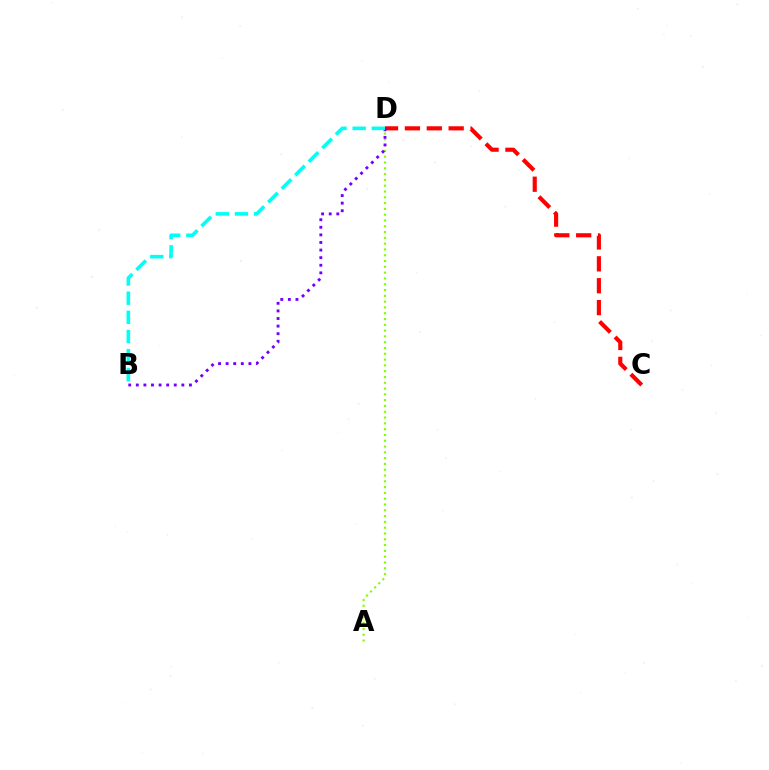{('A', 'D'): [{'color': '#84ff00', 'line_style': 'dotted', 'thickness': 1.57}], ('C', 'D'): [{'color': '#ff0000', 'line_style': 'dashed', 'thickness': 2.97}], ('B', 'D'): [{'color': '#7200ff', 'line_style': 'dotted', 'thickness': 2.06}, {'color': '#00fff6', 'line_style': 'dashed', 'thickness': 2.6}]}